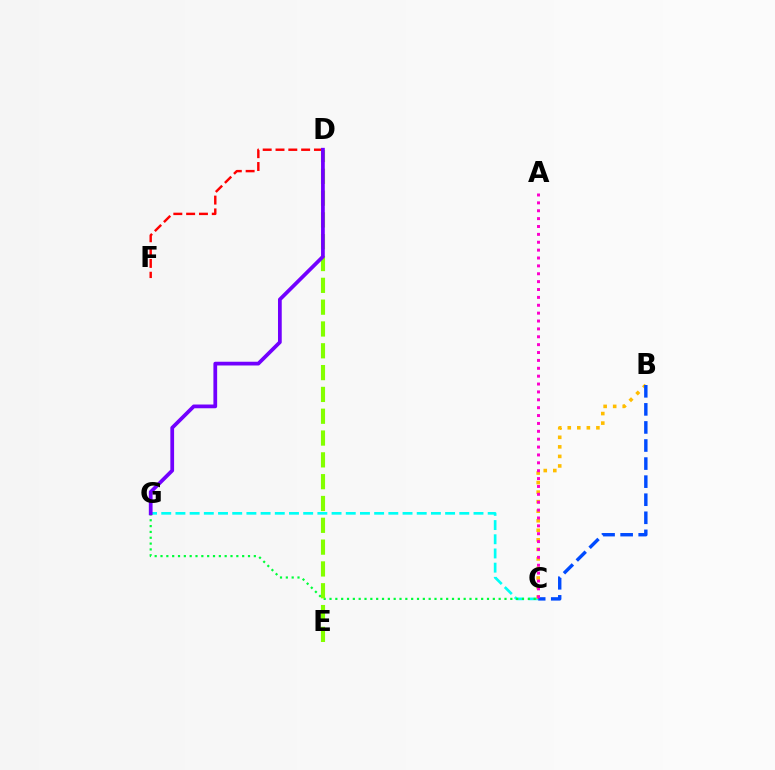{('C', 'G'): [{'color': '#00fff6', 'line_style': 'dashed', 'thickness': 1.93}, {'color': '#00ff39', 'line_style': 'dotted', 'thickness': 1.58}], ('D', 'E'): [{'color': '#84ff00', 'line_style': 'dashed', 'thickness': 2.96}], ('D', 'F'): [{'color': '#ff0000', 'line_style': 'dashed', 'thickness': 1.74}], ('B', 'C'): [{'color': '#ffbd00', 'line_style': 'dotted', 'thickness': 2.59}, {'color': '#004bff', 'line_style': 'dashed', 'thickness': 2.45}], ('D', 'G'): [{'color': '#7200ff', 'line_style': 'solid', 'thickness': 2.7}], ('A', 'C'): [{'color': '#ff00cf', 'line_style': 'dotted', 'thickness': 2.14}]}